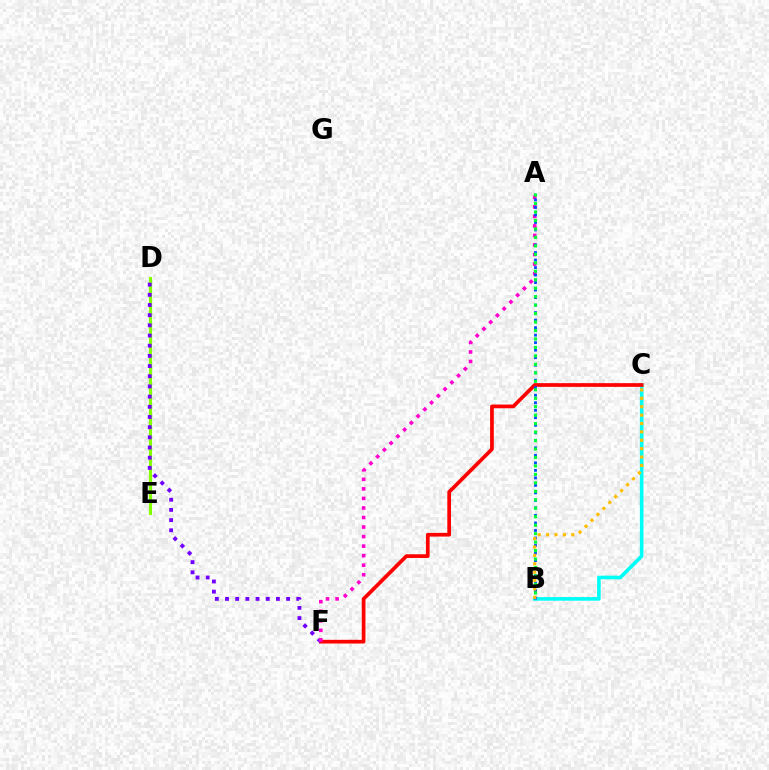{('D', 'E'): [{'color': '#84ff00', 'line_style': 'solid', 'thickness': 2.28}], ('B', 'C'): [{'color': '#00fff6', 'line_style': 'solid', 'thickness': 2.61}, {'color': '#ffbd00', 'line_style': 'dotted', 'thickness': 2.28}], ('C', 'F'): [{'color': '#ff0000', 'line_style': 'solid', 'thickness': 2.67}], ('D', 'F'): [{'color': '#7200ff', 'line_style': 'dotted', 'thickness': 2.77}], ('A', 'F'): [{'color': '#ff00cf', 'line_style': 'dotted', 'thickness': 2.59}], ('A', 'B'): [{'color': '#004bff', 'line_style': 'dotted', 'thickness': 2.04}, {'color': '#00ff39', 'line_style': 'dotted', 'thickness': 2.3}]}